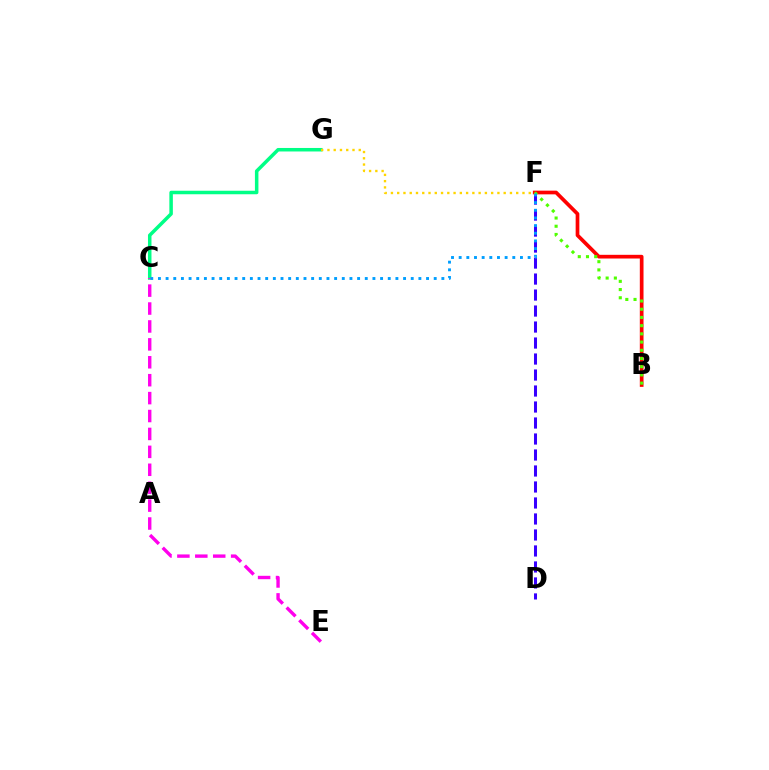{('C', 'G'): [{'color': '#00ff86', 'line_style': 'solid', 'thickness': 2.53}], ('C', 'E'): [{'color': '#ff00ed', 'line_style': 'dashed', 'thickness': 2.43}], ('D', 'F'): [{'color': '#3700ff', 'line_style': 'dashed', 'thickness': 2.17}], ('B', 'F'): [{'color': '#ff0000', 'line_style': 'solid', 'thickness': 2.66}, {'color': '#4fff00', 'line_style': 'dotted', 'thickness': 2.23}], ('C', 'F'): [{'color': '#009eff', 'line_style': 'dotted', 'thickness': 2.08}], ('F', 'G'): [{'color': '#ffd500', 'line_style': 'dotted', 'thickness': 1.7}]}